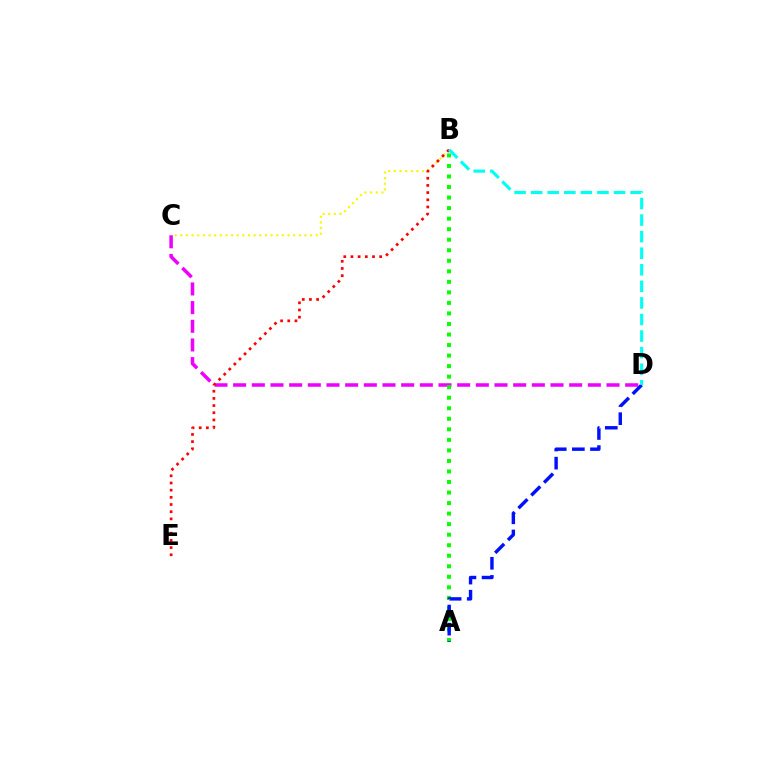{('C', 'D'): [{'color': '#ee00ff', 'line_style': 'dashed', 'thickness': 2.54}], ('B', 'C'): [{'color': '#fcf500', 'line_style': 'dotted', 'thickness': 1.53}], ('A', 'B'): [{'color': '#08ff00', 'line_style': 'dotted', 'thickness': 2.86}], ('A', 'D'): [{'color': '#0010ff', 'line_style': 'dashed', 'thickness': 2.46}], ('B', 'E'): [{'color': '#ff0000', 'line_style': 'dotted', 'thickness': 1.95}], ('B', 'D'): [{'color': '#00fff6', 'line_style': 'dashed', 'thickness': 2.25}]}